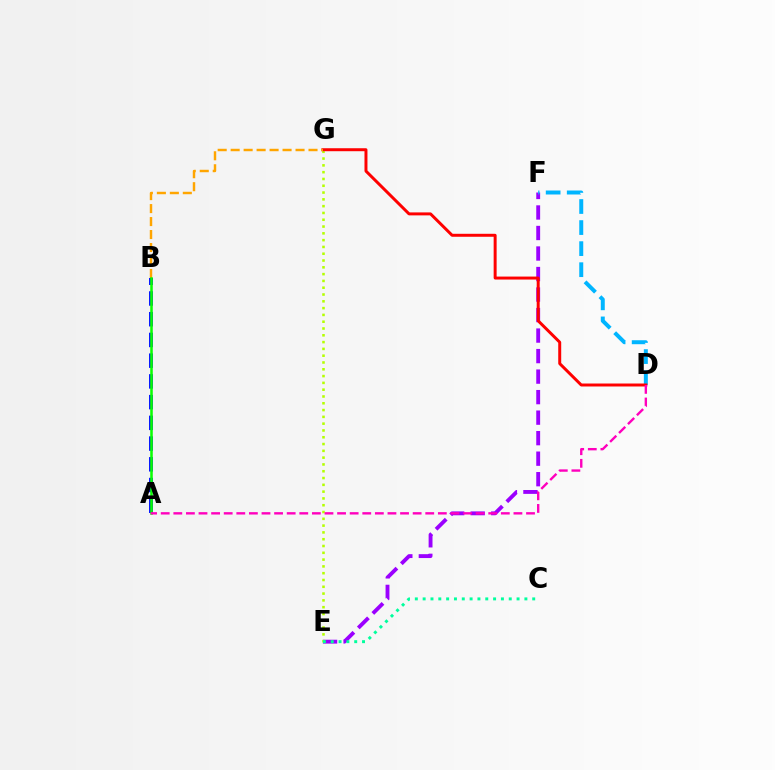{('A', 'B'): [{'color': '#0010ff', 'line_style': 'dashed', 'thickness': 2.82}, {'color': '#08ff00', 'line_style': 'solid', 'thickness': 1.83}], ('E', 'F'): [{'color': '#9b00ff', 'line_style': 'dashed', 'thickness': 2.79}], ('E', 'G'): [{'color': '#b3ff00', 'line_style': 'dotted', 'thickness': 1.85}], ('D', 'F'): [{'color': '#00b5ff', 'line_style': 'dashed', 'thickness': 2.86}], ('D', 'G'): [{'color': '#ff0000', 'line_style': 'solid', 'thickness': 2.14}], ('B', 'G'): [{'color': '#ffa500', 'line_style': 'dashed', 'thickness': 1.76}], ('C', 'E'): [{'color': '#00ff9d', 'line_style': 'dotted', 'thickness': 2.13}], ('A', 'D'): [{'color': '#ff00bd', 'line_style': 'dashed', 'thickness': 1.71}]}